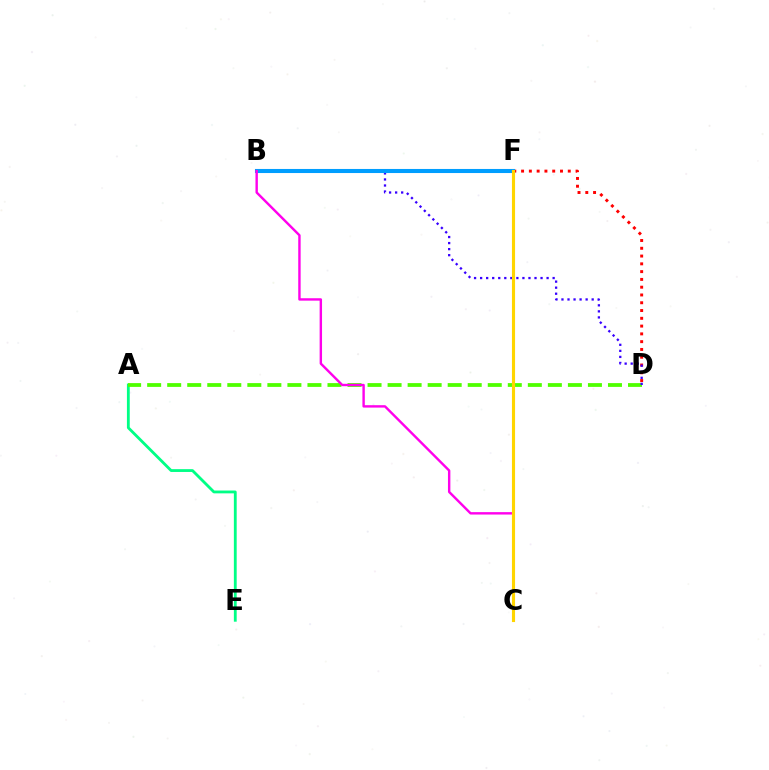{('D', 'F'): [{'color': '#ff0000', 'line_style': 'dotted', 'thickness': 2.11}], ('A', 'E'): [{'color': '#00ff86', 'line_style': 'solid', 'thickness': 2.03}], ('A', 'D'): [{'color': '#4fff00', 'line_style': 'dashed', 'thickness': 2.72}], ('B', 'D'): [{'color': '#3700ff', 'line_style': 'dotted', 'thickness': 1.64}], ('B', 'F'): [{'color': '#009eff', 'line_style': 'solid', 'thickness': 2.93}], ('B', 'C'): [{'color': '#ff00ed', 'line_style': 'solid', 'thickness': 1.73}], ('C', 'F'): [{'color': '#ffd500', 'line_style': 'solid', 'thickness': 2.24}]}